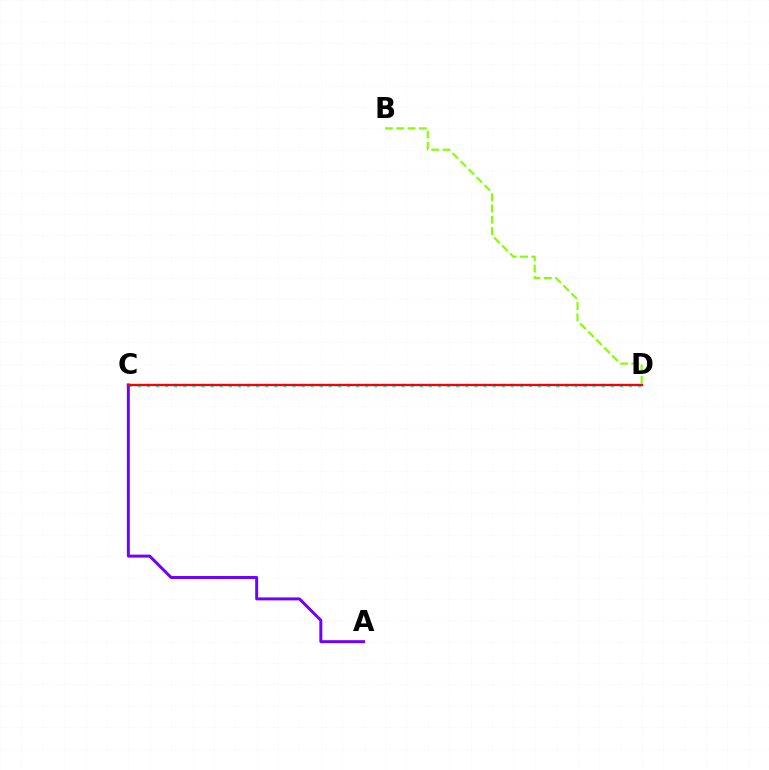{('C', 'D'): [{'color': '#00fff6', 'line_style': 'dotted', 'thickness': 2.47}, {'color': '#ff0000', 'line_style': 'solid', 'thickness': 1.68}], ('A', 'C'): [{'color': '#7200ff', 'line_style': 'solid', 'thickness': 2.14}], ('B', 'D'): [{'color': '#84ff00', 'line_style': 'dashed', 'thickness': 1.53}]}